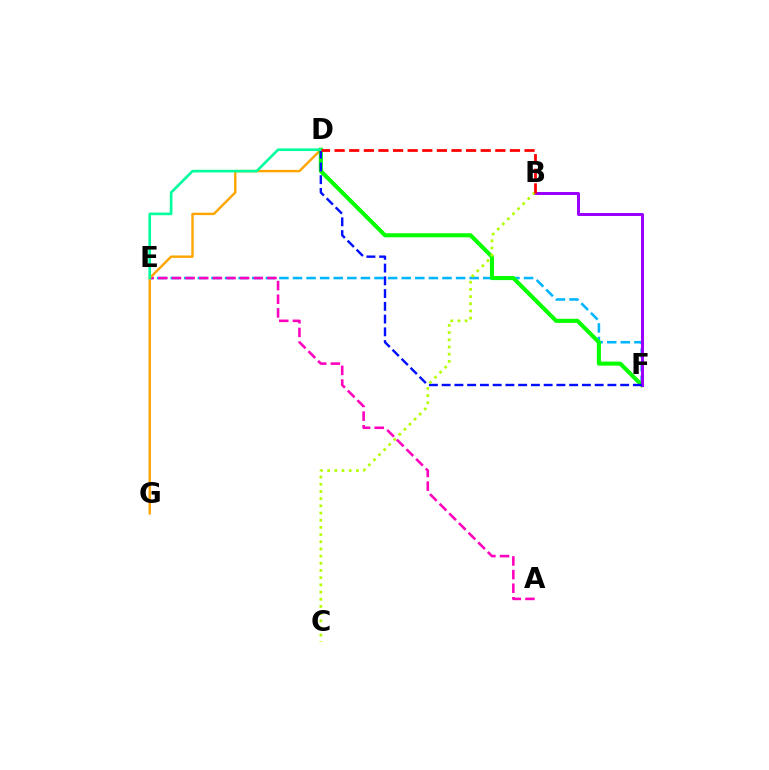{('E', 'F'): [{'color': '#00b5ff', 'line_style': 'dashed', 'thickness': 1.85}], ('A', 'E'): [{'color': '#ff00bd', 'line_style': 'dashed', 'thickness': 1.85}], ('D', 'G'): [{'color': '#ffa500', 'line_style': 'solid', 'thickness': 1.73}], ('D', 'F'): [{'color': '#08ff00', 'line_style': 'solid', 'thickness': 2.93}, {'color': '#0010ff', 'line_style': 'dashed', 'thickness': 1.73}], ('B', 'F'): [{'color': '#9b00ff', 'line_style': 'solid', 'thickness': 2.16}], ('D', 'E'): [{'color': '#00ff9d', 'line_style': 'solid', 'thickness': 1.89}], ('B', 'C'): [{'color': '#b3ff00', 'line_style': 'dotted', 'thickness': 1.95}], ('B', 'D'): [{'color': '#ff0000', 'line_style': 'dashed', 'thickness': 1.99}]}